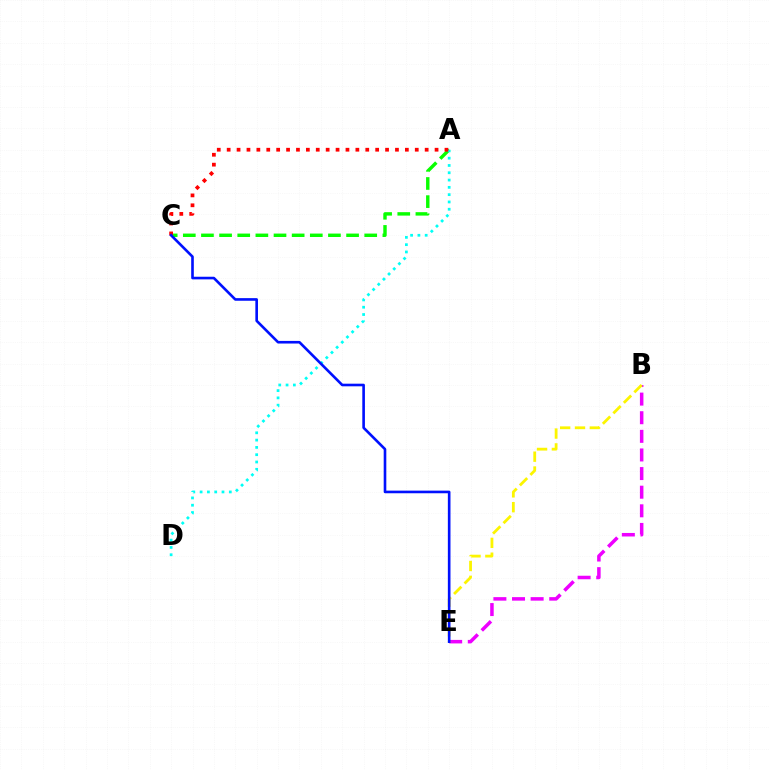{('B', 'E'): [{'color': '#ee00ff', 'line_style': 'dashed', 'thickness': 2.53}, {'color': '#fcf500', 'line_style': 'dashed', 'thickness': 2.02}], ('A', 'C'): [{'color': '#08ff00', 'line_style': 'dashed', 'thickness': 2.46}, {'color': '#ff0000', 'line_style': 'dotted', 'thickness': 2.69}], ('A', 'D'): [{'color': '#00fff6', 'line_style': 'dotted', 'thickness': 1.98}], ('C', 'E'): [{'color': '#0010ff', 'line_style': 'solid', 'thickness': 1.89}]}